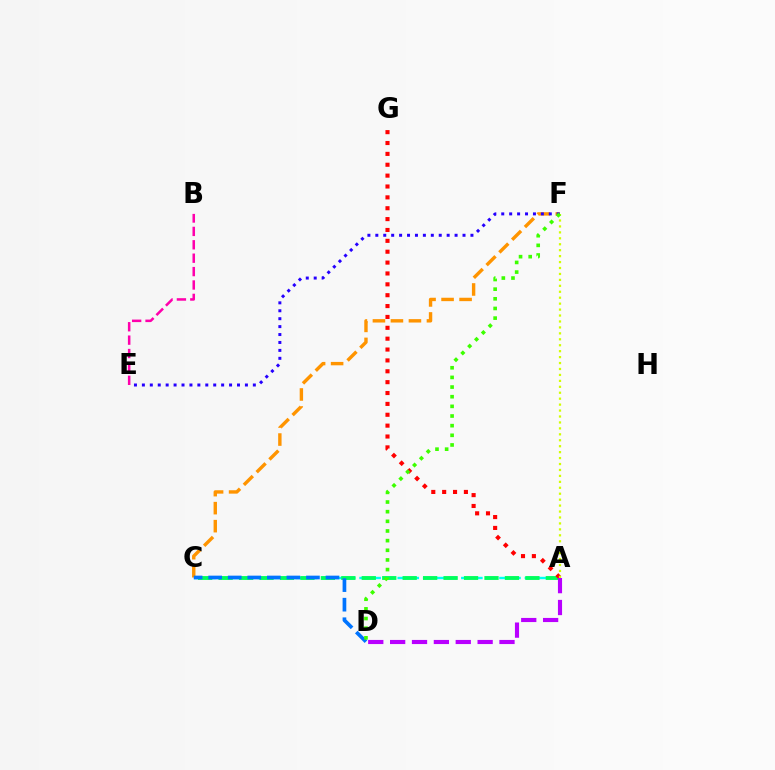{('A', 'C'): [{'color': '#00fff6', 'line_style': 'dashed', 'thickness': 1.73}, {'color': '#00ff5c', 'line_style': 'dashed', 'thickness': 2.78}], ('C', 'F'): [{'color': '#ff9400', 'line_style': 'dashed', 'thickness': 2.45}], ('A', 'G'): [{'color': '#ff0000', 'line_style': 'dotted', 'thickness': 2.95}], ('E', 'F'): [{'color': '#2500ff', 'line_style': 'dotted', 'thickness': 2.15}], ('C', 'D'): [{'color': '#0074ff', 'line_style': 'dashed', 'thickness': 2.66}], ('B', 'E'): [{'color': '#ff00ac', 'line_style': 'dashed', 'thickness': 1.82}], ('A', 'F'): [{'color': '#d1ff00', 'line_style': 'dotted', 'thickness': 1.61}], ('A', 'D'): [{'color': '#b900ff', 'line_style': 'dashed', 'thickness': 2.97}], ('D', 'F'): [{'color': '#3dff00', 'line_style': 'dotted', 'thickness': 2.62}]}